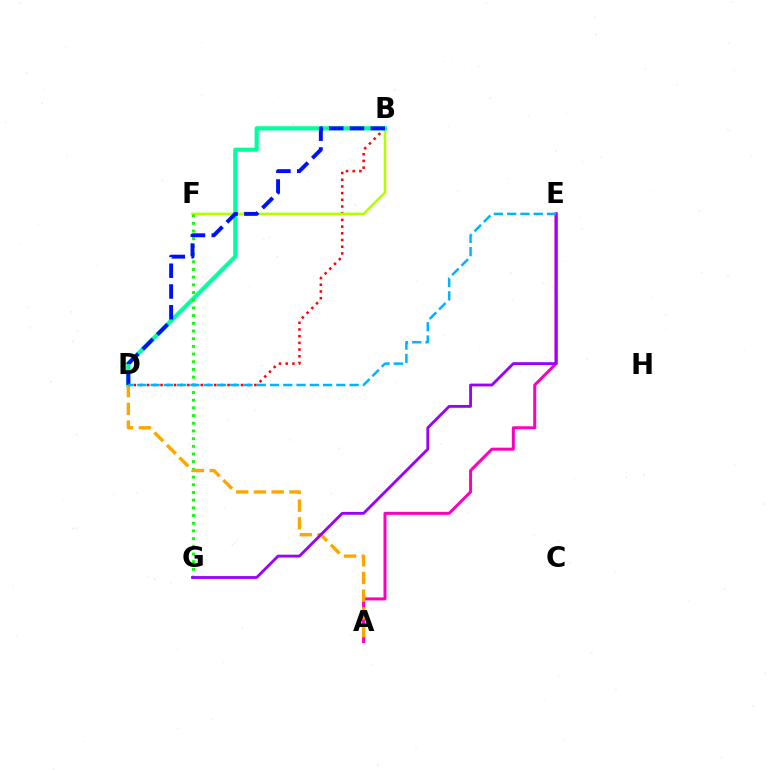{('B', 'D'): [{'color': '#ff0000', 'line_style': 'dotted', 'thickness': 1.82}, {'color': '#00ff9d', 'line_style': 'solid', 'thickness': 3.0}, {'color': '#0010ff', 'line_style': 'dashed', 'thickness': 2.82}], ('A', 'E'): [{'color': '#ff00bd', 'line_style': 'solid', 'thickness': 2.17}], ('B', 'F'): [{'color': '#b3ff00', 'line_style': 'solid', 'thickness': 1.87}], ('F', 'G'): [{'color': '#08ff00', 'line_style': 'dotted', 'thickness': 2.09}], ('A', 'D'): [{'color': '#ffa500', 'line_style': 'dashed', 'thickness': 2.41}], ('E', 'G'): [{'color': '#9b00ff', 'line_style': 'solid', 'thickness': 2.03}], ('D', 'E'): [{'color': '#00b5ff', 'line_style': 'dashed', 'thickness': 1.8}]}